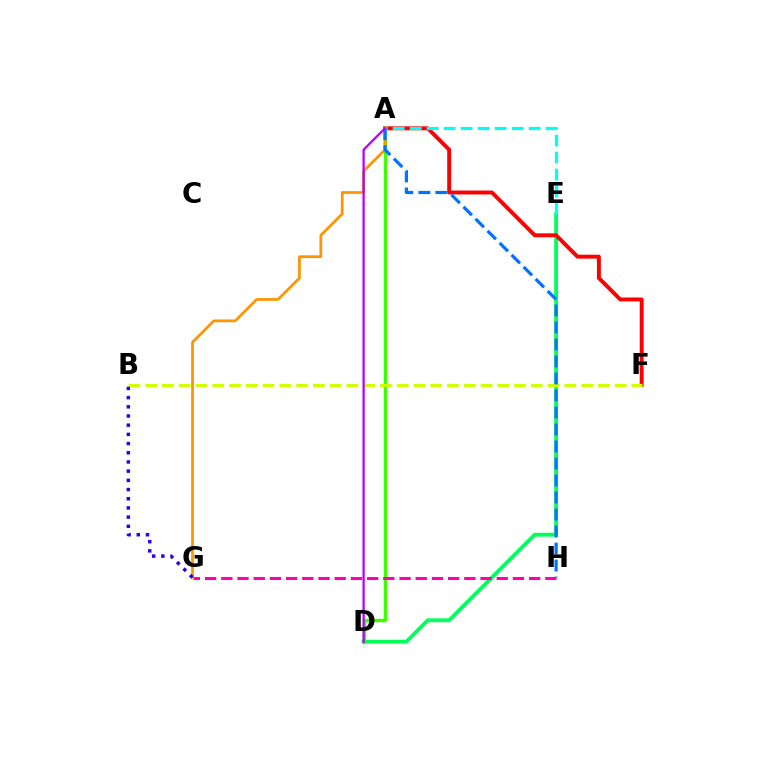{('D', 'E'): [{'color': '#00ff5c', 'line_style': 'solid', 'thickness': 2.77}], ('A', 'F'): [{'color': '#ff0000', 'line_style': 'solid', 'thickness': 2.82}], ('A', 'D'): [{'color': '#3dff00', 'line_style': 'solid', 'thickness': 2.51}, {'color': '#b900ff', 'line_style': 'solid', 'thickness': 1.65}], ('B', 'F'): [{'color': '#d1ff00', 'line_style': 'dashed', 'thickness': 2.28}], ('G', 'H'): [{'color': '#ff00ac', 'line_style': 'dashed', 'thickness': 2.2}], ('A', 'G'): [{'color': '#ff9400', 'line_style': 'solid', 'thickness': 1.98}], ('A', 'E'): [{'color': '#00fff6', 'line_style': 'dashed', 'thickness': 2.31}], ('A', 'H'): [{'color': '#0074ff', 'line_style': 'dashed', 'thickness': 2.31}], ('B', 'G'): [{'color': '#2500ff', 'line_style': 'dotted', 'thickness': 2.5}]}